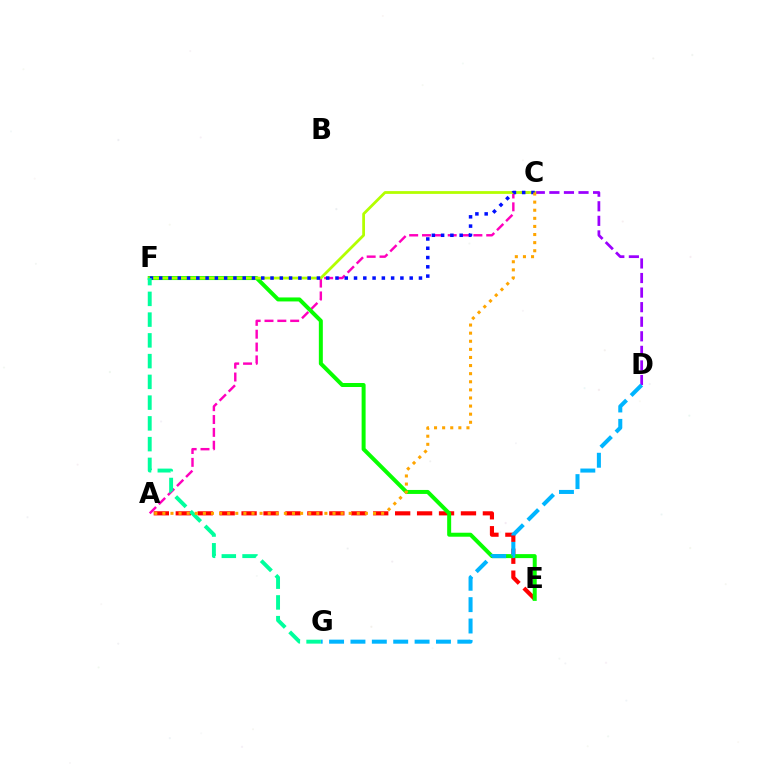{('A', 'C'): [{'color': '#ff00bd', 'line_style': 'dashed', 'thickness': 1.74}, {'color': '#ffa500', 'line_style': 'dotted', 'thickness': 2.2}], ('A', 'E'): [{'color': '#ff0000', 'line_style': 'dashed', 'thickness': 2.98}], ('E', 'F'): [{'color': '#08ff00', 'line_style': 'solid', 'thickness': 2.87}], ('C', 'D'): [{'color': '#9b00ff', 'line_style': 'dashed', 'thickness': 1.98}], ('C', 'F'): [{'color': '#b3ff00', 'line_style': 'solid', 'thickness': 1.99}, {'color': '#0010ff', 'line_style': 'dotted', 'thickness': 2.52}], ('D', 'G'): [{'color': '#00b5ff', 'line_style': 'dashed', 'thickness': 2.9}], ('F', 'G'): [{'color': '#00ff9d', 'line_style': 'dashed', 'thickness': 2.82}]}